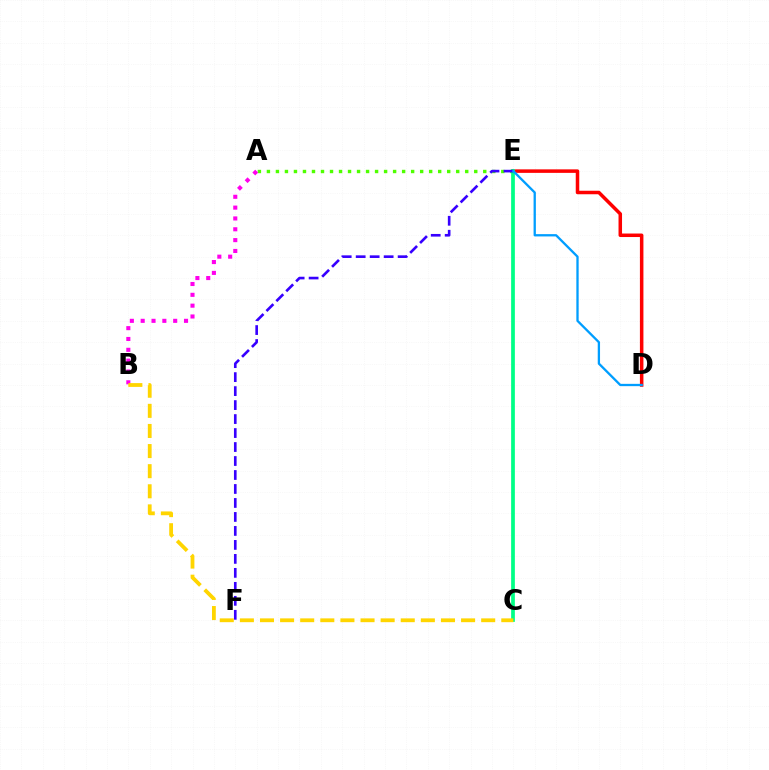{('A', 'E'): [{'color': '#4fff00', 'line_style': 'dotted', 'thickness': 2.45}], ('A', 'B'): [{'color': '#ff00ed', 'line_style': 'dotted', 'thickness': 2.94}], ('D', 'E'): [{'color': '#ff0000', 'line_style': 'solid', 'thickness': 2.53}, {'color': '#009eff', 'line_style': 'solid', 'thickness': 1.66}], ('C', 'E'): [{'color': '#00ff86', 'line_style': 'solid', 'thickness': 2.69}], ('E', 'F'): [{'color': '#3700ff', 'line_style': 'dashed', 'thickness': 1.9}], ('B', 'C'): [{'color': '#ffd500', 'line_style': 'dashed', 'thickness': 2.73}]}